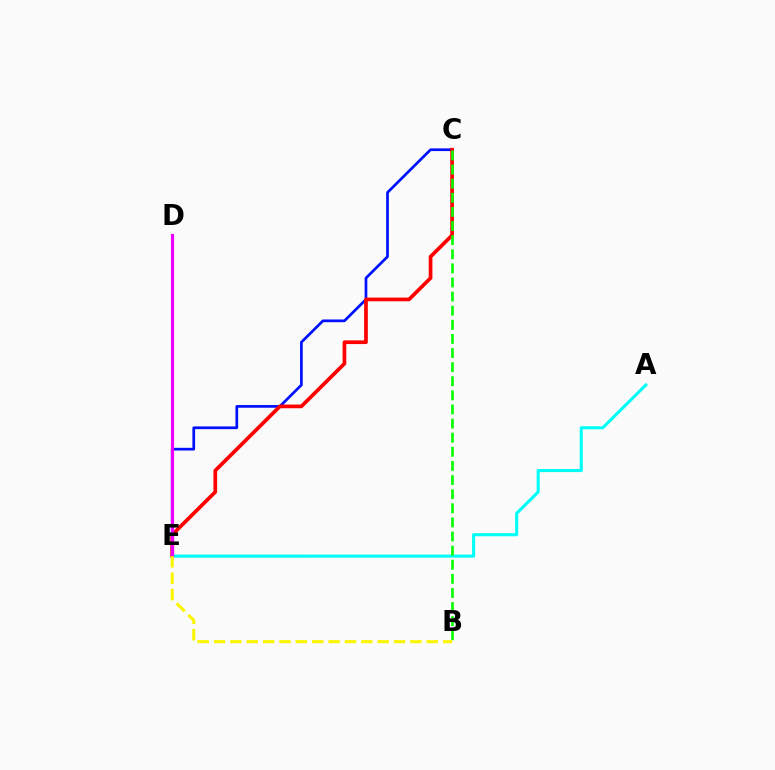{('C', 'E'): [{'color': '#0010ff', 'line_style': 'solid', 'thickness': 1.96}, {'color': '#ff0000', 'line_style': 'solid', 'thickness': 2.67}], ('A', 'E'): [{'color': '#00fff6', 'line_style': 'solid', 'thickness': 2.22}], ('B', 'C'): [{'color': '#08ff00', 'line_style': 'dashed', 'thickness': 1.92}], ('D', 'E'): [{'color': '#ee00ff', 'line_style': 'solid', 'thickness': 2.27}], ('B', 'E'): [{'color': '#fcf500', 'line_style': 'dashed', 'thickness': 2.22}]}